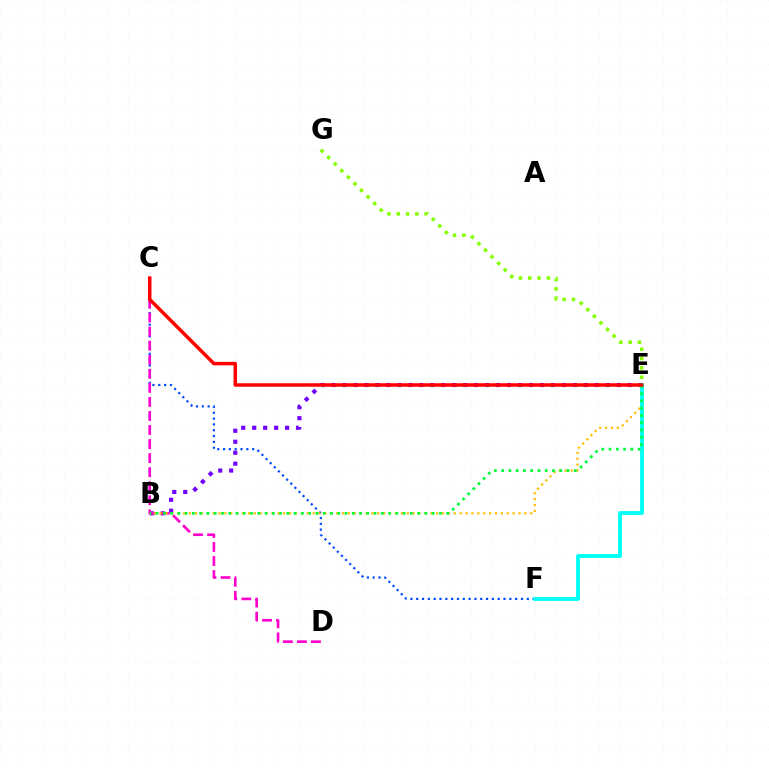{('E', 'G'): [{'color': '#84ff00', 'line_style': 'dotted', 'thickness': 2.53}], ('B', 'E'): [{'color': '#7200ff', 'line_style': 'dotted', 'thickness': 2.98}, {'color': '#ffbd00', 'line_style': 'dotted', 'thickness': 1.6}, {'color': '#00ff39', 'line_style': 'dotted', 'thickness': 1.97}], ('C', 'F'): [{'color': '#004bff', 'line_style': 'dotted', 'thickness': 1.58}], ('C', 'D'): [{'color': '#ff00cf', 'line_style': 'dashed', 'thickness': 1.91}], ('E', 'F'): [{'color': '#00fff6', 'line_style': 'solid', 'thickness': 2.76}], ('C', 'E'): [{'color': '#ff0000', 'line_style': 'solid', 'thickness': 2.51}]}